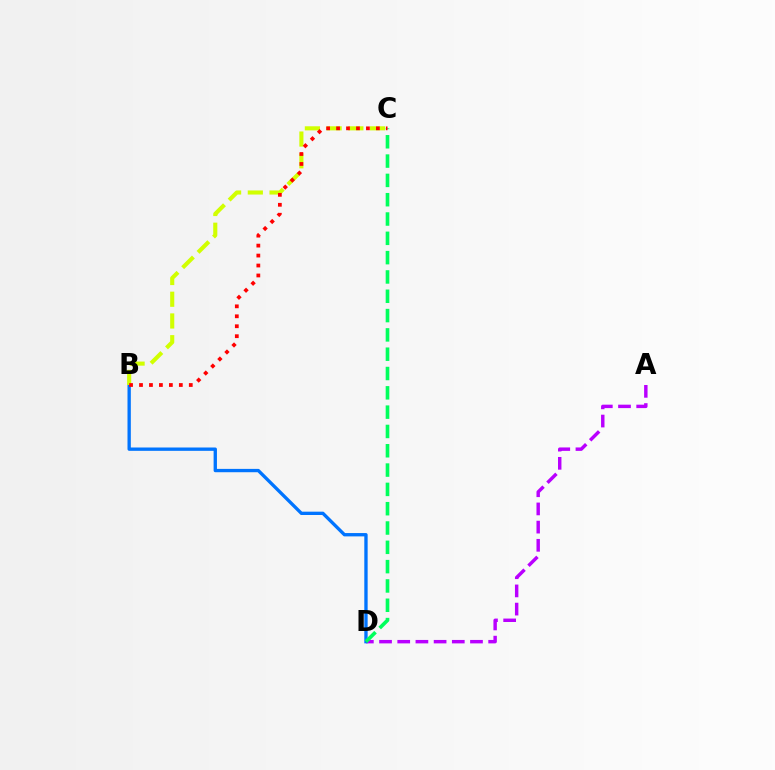{('A', 'D'): [{'color': '#b900ff', 'line_style': 'dashed', 'thickness': 2.47}], ('B', 'D'): [{'color': '#0074ff', 'line_style': 'solid', 'thickness': 2.4}], ('B', 'C'): [{'color': '#d1ff00', 'line_style': 'dashed', 'thickness': 2.95}, {'color': '#ff0000', 'line_style': 'dotted', 'thickness': 2.7}], ('C', 'D'): [{'color': '#00ff5c', 'line_style': 'dashed', 'thickness': 2.62}]}